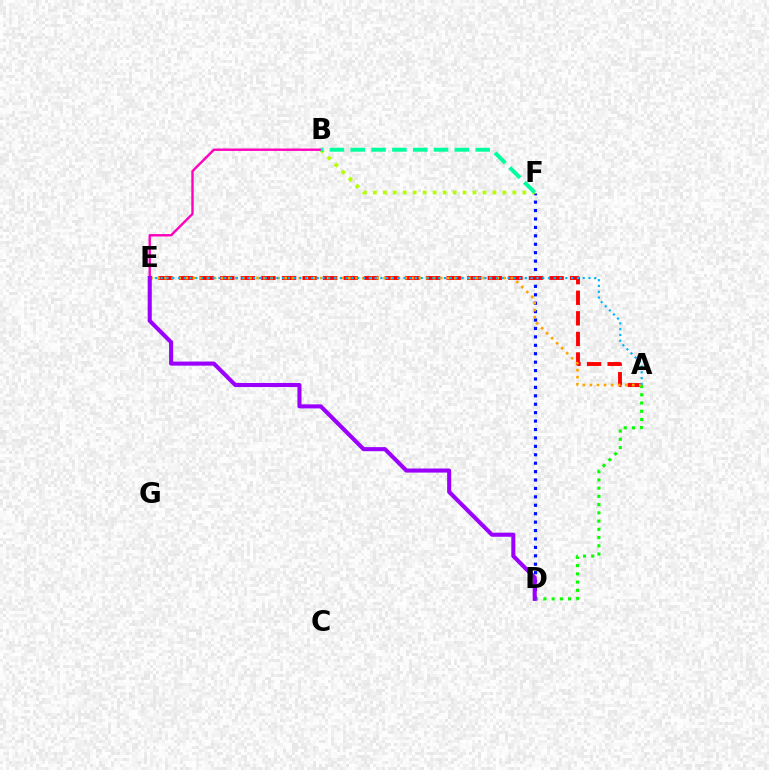{('D', 'F'): [{'color': '#0010ff', 'line_style': 'dotted', 'thickness': 2.29}], ('B', 'F'): [{'color': '#b3ff00', 'line_style': 'dotted', 'thickness': 2.71}, {'color': '#00ff9d', 'line_style': 'dashed', 'thickness': 2.83}], ('A', 'E'): [{'color': '#ff0000', 'line_style': 'dashed', 'thickness': 2.8}, {'color': '#ffa500', 'line_style': 'dotted', 'thickness': 1.92}, {'color': '#00b5ff', 'line_style': 'dotted', 'thickness': 1.57}], ('B', 'E'): [{'color': '#ff00bd', 'line_style': 'solid', 'thickness': 1.72}], ('A', 'D'): [{'color': '#08ff00', 'line_style': 'dotted', 'thickness': 2.24}], ('D', 'E'): [{'color': '#9b00ff', 'line_style': 'solid', 'thickness': 2.93}]}